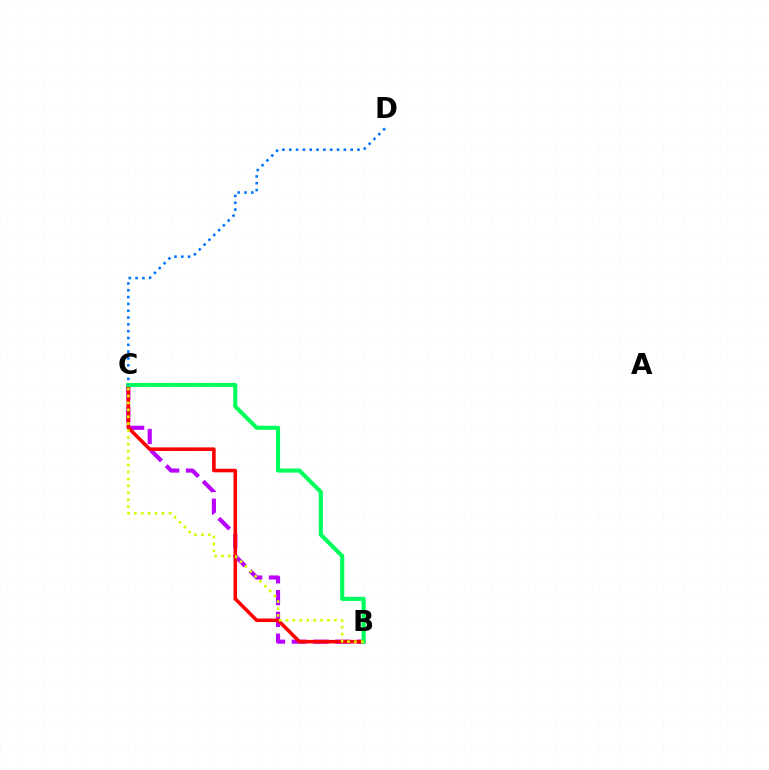{('B', 'C'): [{'color': '#b900ff', 'line_style': 'dashed', 'thickness': 2.96}, {'color': '#ff0000', 'line_style': 'solid', 'thickness': 2.57}, {'color': '#00ff5c', 'line_style': 'solid', 'thickness': 2.96}, {'color': '#d1ff00', 'line_style': 'dotted', 'thickness': 1.88}], ('C', 'D'): [{'color': '#0074ff', 'line_style': 'dotted', 'thickness': 1.85}]}